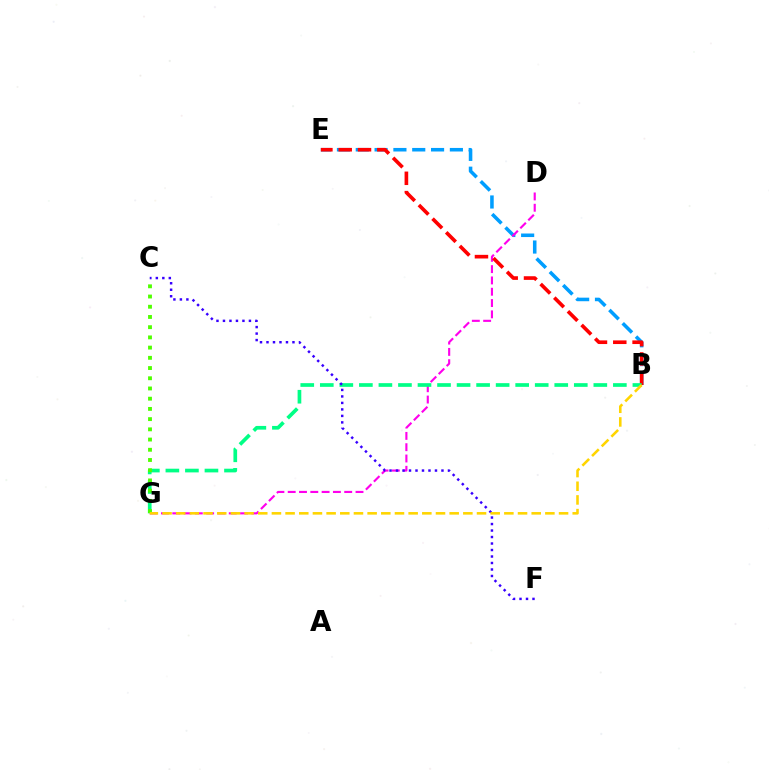{('B', 'E'): [{'color': '#009eff', 'line_style': 'dashed', 'thickness': 2.56}, {'color': '#ff0000', 'line_style': 'dashed', 'thickness': 2.62}], ('D', 'G'): [{'color': '#ff00ed', 'line_style': 'dashed', 'thickness': 1.54}], ('B', 'G'): [{'color': '#00ff86', 'line_style': 'dashed', 'thickness': 2.65}, {'color': '#ffd500', 'line_style': 'dashed', 'thickness': 1.86}], ('C', 'F'): [{'color': '#3700ff', 'line_style': 'dotted', 'thickness': 1.76}], ('C', 'G'): [{'color': '#4fff00', 'line_style': 'dotted', 'thickness': 2.78}]}